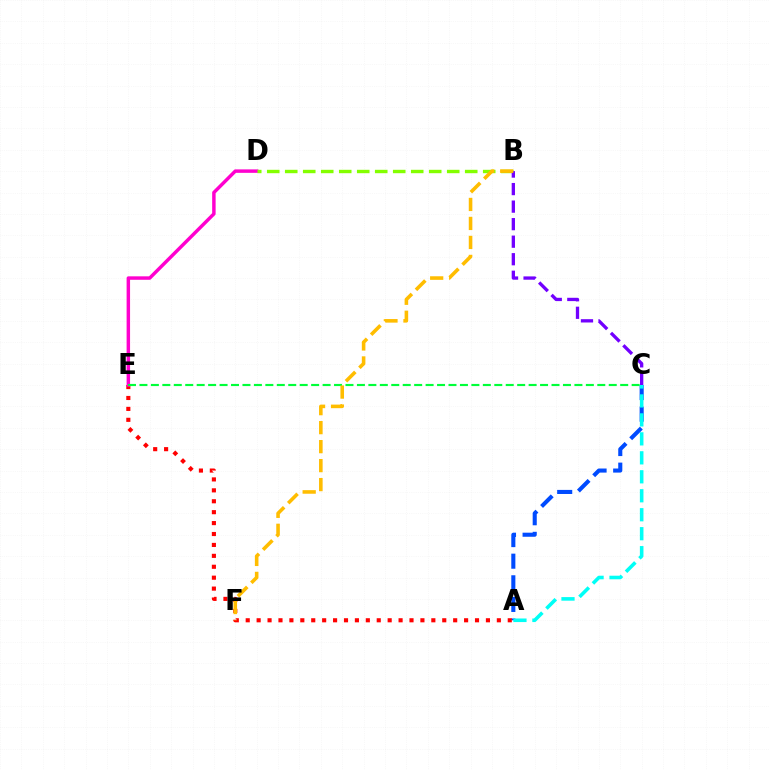{('A', 'C'): [{'color': '#004bff', 'line_style': 'dashed', 'thickness': 2.94}, {'color': '#00fff6', 'line_style': 'dashed', 'thickness': 2.58}], ('A', 'E'): [{'color': '#ff0000', 'line_style': 'dotted', 'thickness': 2.97}], ('D', 'E'): [{'color': '#ff00cf', 'line_style': 'solid', 'thickness': 2.49}], ('B', 'D'): [{'color': '#84ff00', 'line_style': 'dashed', 'thickness': 2.45}], ('C', 'E'): [{'color': '#00ff39', 'line_style': 'dashed', 'thickness': 1.55}], ('B', 'C'): [{'color': '#7200ff', 'line_style': 'dashed', 'thickness': 2.38}], ('B', 'F'): [{'color': '#ffbd00', 'line_style': 'dashed', 'thickness': 2.58}]}